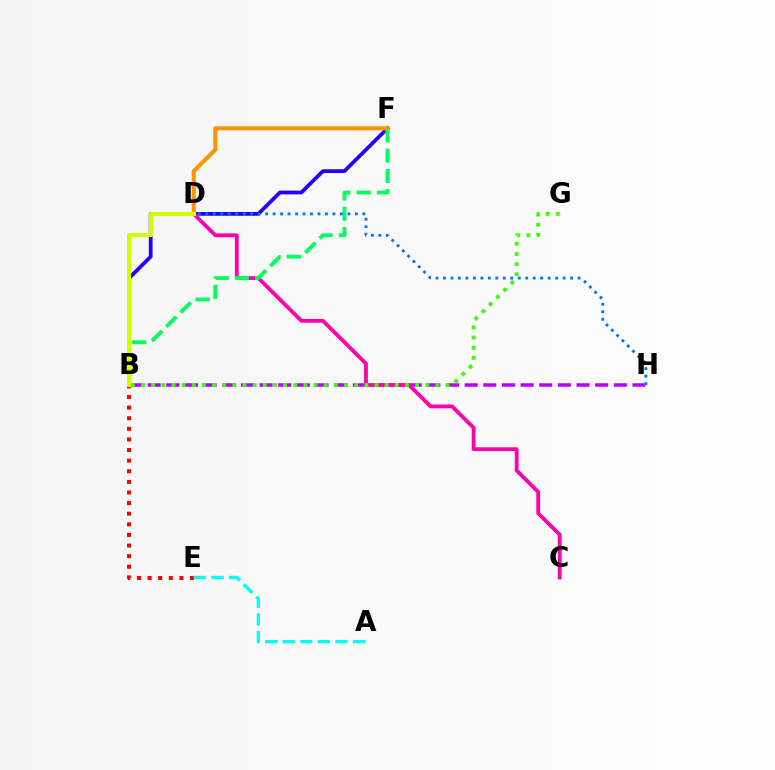{('B', 'F'): [{'color': '#2500ff', 'line_style': 'solid', 'thickness': 2.71}, {'color': '#00ff5c', 'line_style': 'dashed', 'thickness': 2.75}], ('B', 'H'): [{'color': '#b900ff', 'line_style': 'dashed', 'thickness': 2.53}], ('C', 'D'): [{'color': '#ff00ac', 'line_style': 'solid', 'thickness': 2.73}], ('B', 'E'): [{'color': '#ff0000', 'line_style': 'dotted', 'thickness': 2.88}], ('A', 'E'): [{'color': '#00fff6', 'line_style': 'dashed', 'thickness': 2.39}], ('D', 'F'): [{'color': '#ff9400', 'line_style': 'solid', 'thickness': 2.94}], ('D', 'H'): [{'color': '#0074ff', 'line_style': 'dotted', 'thickness': 2.03}], ('B', 'G'): [{'color': '#3dff00', 'line_style': 'dotted', 'thickness': 2.76}], ('B', 'D'): [{'color': '#d1ff00', 'line_style': 'solid', 'thickness': 2.93}]}